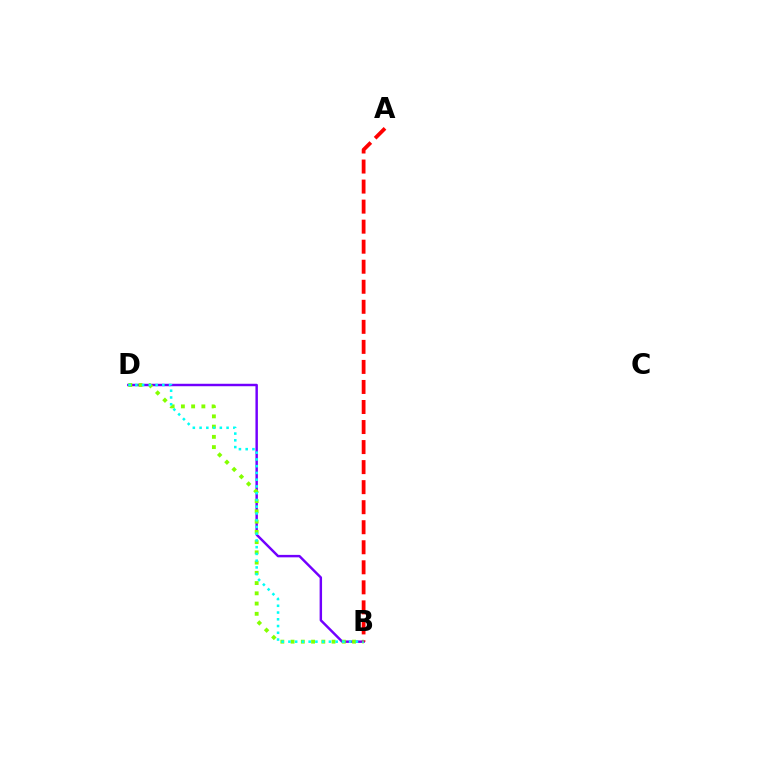{('B', 'D'): [{'color': '#7200ff', 'line_style': 'solid', 'thickness': 1.76}, {'color': '#84ff00', 'line_style': 'dotted', 'thickness': 2.78}, {'color': '#00fff6', 'line_style': 'dotted', 'thickness': 1.83}], ('A', 'B'): [{'color': '#ff0000', 'line_style': 'dashed', 'thickness': 2.72}]}